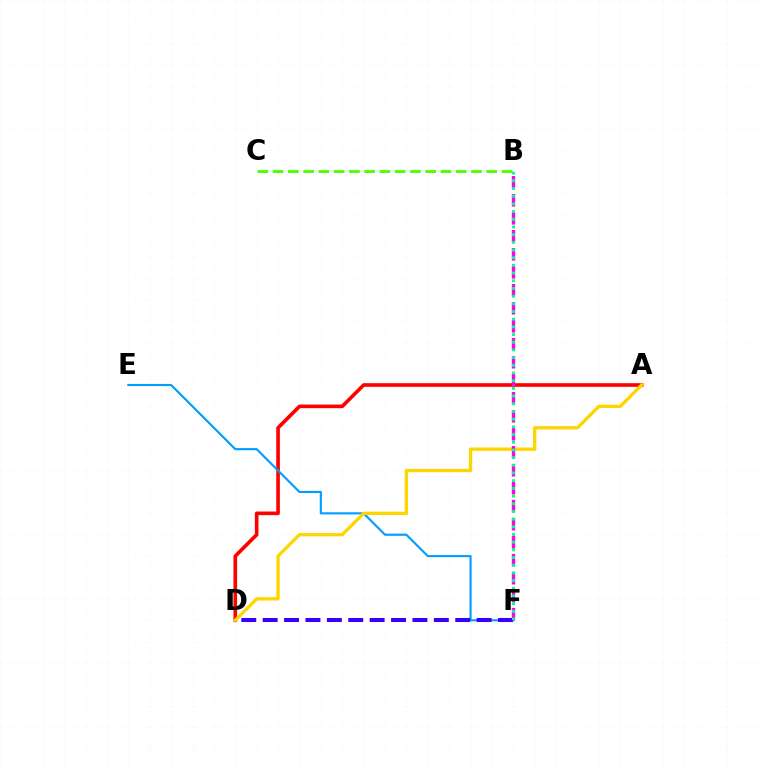{('A', 'D'): [{'color': '#ff0000', 'line_style': 'solid', 'thickness': 2.62}, {'color': '#ffd500', 'line_style': 'solid', 'thickness': 2.38}], ('E', 'F'): [{'color': '#009eff', 'line_style': 'solid', 'thickness': 1.53}], ('B', 'C'): [{'color': '#4fff00', 'line_style': 'dashed', 'thickness': 2.07}], ('B', 'F'): [{'color': '#ff00ed', 'line_style': 'dashed', 'thickness': 2.44}, {'color': '#00ff86', 'line_style': 'dotted', 'thickness': 2.09}], ('D', 'F'): [{'color': '#3700ff', 'line_style': 'dashed', 'thickness': 2.91}]}